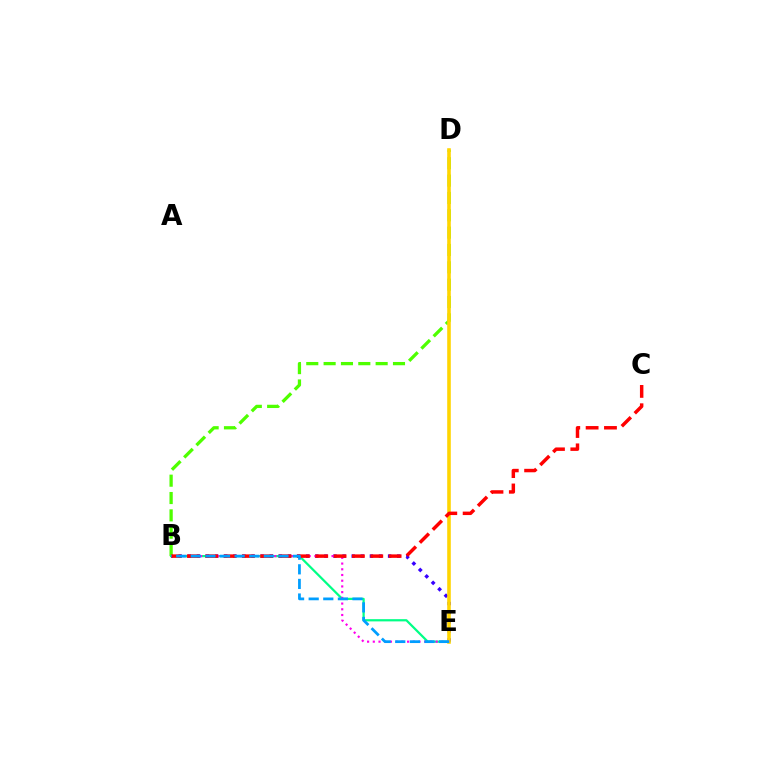{('B', 'E'): [{'color': '#3700ff', 'line_style': 'dotted', 'thickness': 2.47}, {'color': '#00ff86', 'line_style': 'solid', 'thickness': 1.6}, {'color': '#ff00ed', 'line_style': 'dotted', 'thickness': 1.55}, {'color': '#009eff', 'line_style': 'dashed', 'thickness': 1.98}], ('B', 'D'): [{'color': '#4fff00', 'line_style': 'dashed', 'thickness': 2.36}], ('D', 'E'): [{'color': '#ffd500', 'line_style': 'solid', 'thickness': 2.58}], ('B', 'C'): [{'color': '#ff0000', 'line_style': 'dashed', 'thickness': 2.49}]}